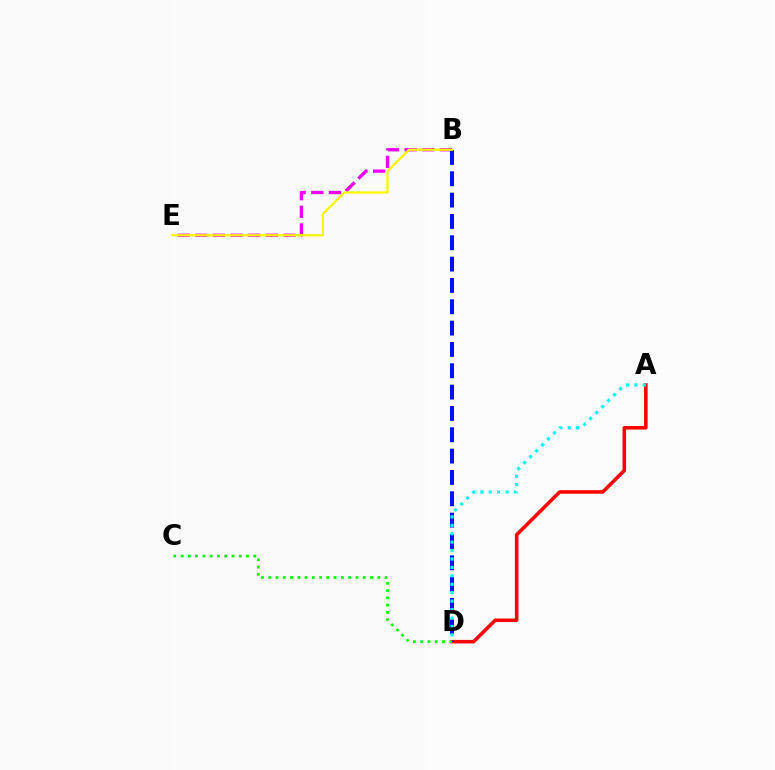{('B', 'E'): [{'color': '#ee00ff', 'line_style': 'dashed', 'thickness': 2.4}, {'color': '#fcf500', 'line_style': 'solid', 'thickness': 1.62}], ('A', 'D'): [{'color': '#ff0000', 'line_style': 'solid', 'thickness': 2.55}, {'color': '#00fff6', 'line_style': 'dotted', 'thickness': 2.29}], ('B', 'D'): [{'color': '#0010ff', 'line_style': 'dashed', 'thickness': 2.9}], ('C', 'D'): [{'color': '#08ff00', 'line_style': 'dotted', 'thickness': 1.97}]}